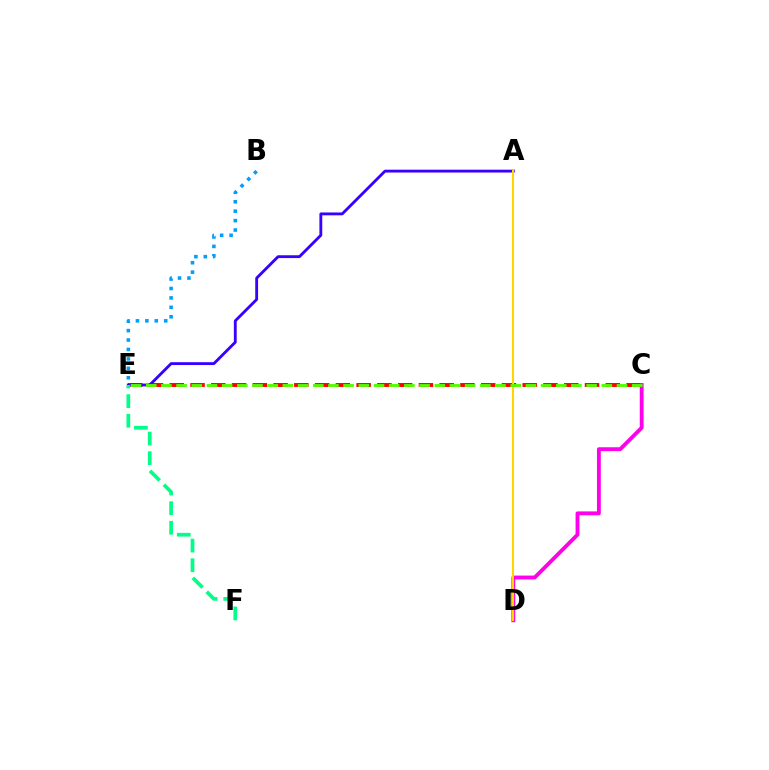{('C', 'E'): [{'color': '#ff0000', 'line_style': 'dashed', 'thickness': 2.82}, {'color': '#4fff00', 'line_style': 'dashed', 'thickness': 2.06}], ('A', 'E'): [{'color': '#3700ff', 'line_style': 'solid', 'thickness': 2.05}], ('C', 'D'): [{'color': '#ff00ed', 'line_style': 'solid', 'thickness': 2.77}], ('A', 'D'): [{'color': '#ffd500', 'line_style': 'solid', 'thickness': 1.5}], ('E', 'F'): [{'color': '#00ff86', 'line_style': 'dashed', 'thickness': 2.66}], ('B', 'E'): [{'color': '#009eff', 'line_style': 'dotted', 'thickness': 2.56}]}